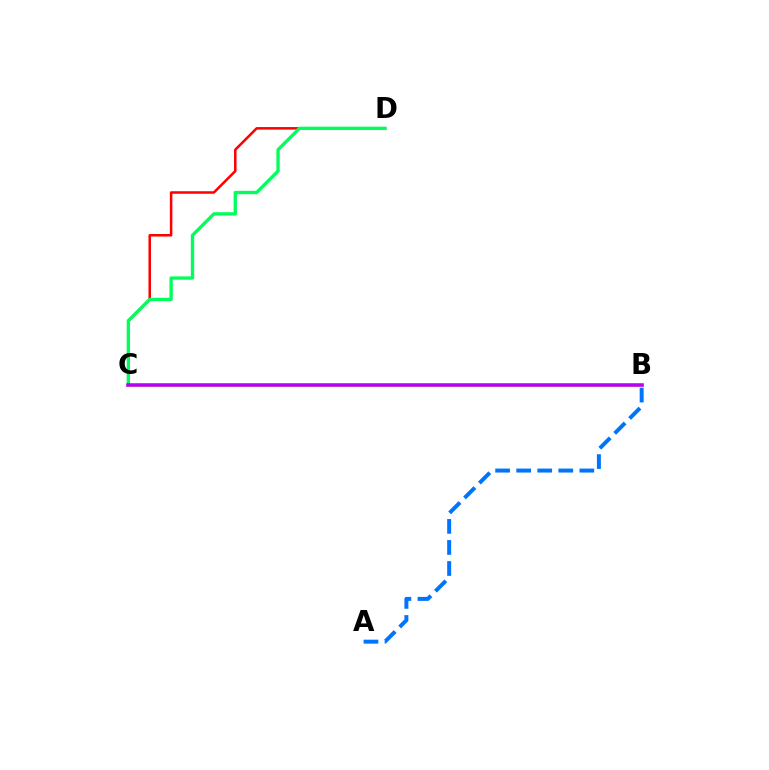{('C', 'D'): [{'color': '#ff0000', 'line_style': 'solid', 'thickness': 1.82}, {'color': '#00ff5c', 'line_style': 'solid', 'thickness': 2.39}], ('B', 'C'): [{'color': '#d1ff00', 'line_style': 'solid', 'thickness': 2.12}, {'color': '#b900ff', 'line_style': 'solid', 'thickness': 2.56}], ('A', 'B'): [{'color': '#0074ff', 'line_style': 'dashed', 'thickness': 2.86}]}